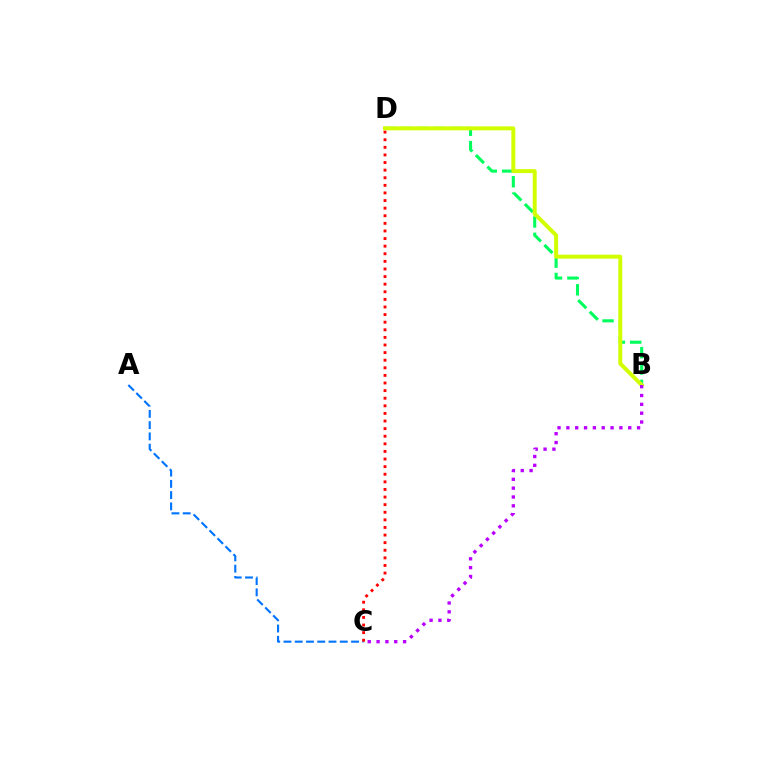{('A', 'C'): [{'color': '#0074ff', 'line_style': 'dashed', 'thickness': 1.53}], ('B', 'D'): [{'color': '#00ff5c', 'line_style': 'dashed', 'thickness': 2.22}, {'color': '#d1ff00', 'line_style': 'solid', 'thickness': 2.85}], ('C', 'D'): [{'color': '#ff0000', 'line_style': 'dotted', 'thickness': 2.07}], ('B', 'C'): [{'color': '#b900ff', 'line_style': 'dotted', 'thickness': 2.4}]}